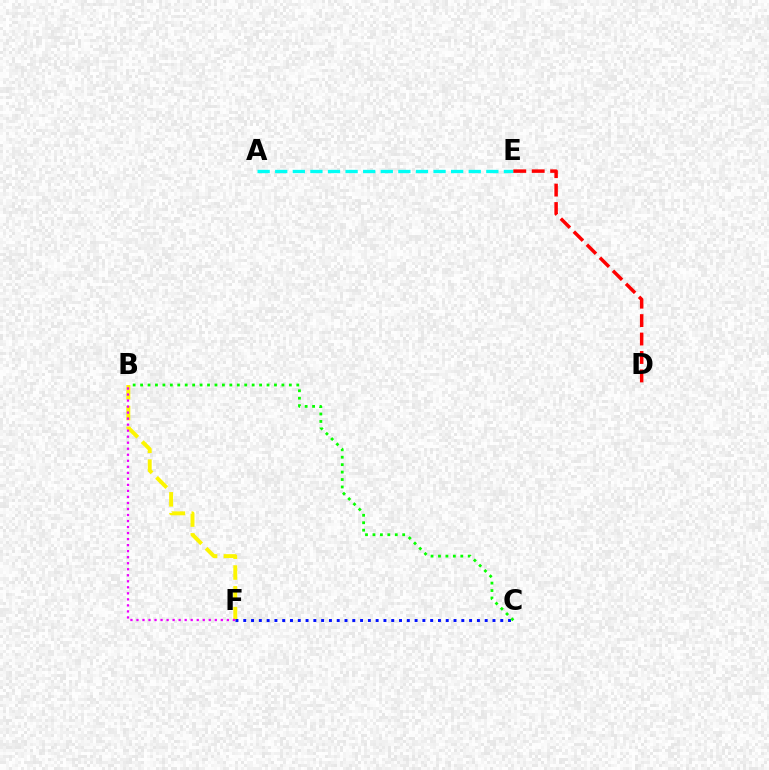{('B', 'F'): [{'color': '#fcf500', 'line_style': 'dashed', 'thickness': 2.83}, {'color': '#ee00ff', 'line_style': 'dotted', 'thickness': 1.64}], ('A', 'E'): [{'color': '#00fff6', 'line_style': 'dashed', 'thickness': 2.39}], ('D', 'E'): [{'color': '#ff0000', 'line_style': 'dashed', 'thickness': 2.5}], ('C', 'F'): [{'color': '#0010ff', 'line_style': 'dotted', 'thickness': 2.12}], ('B', 'C'): [{'color': '#08ff00', 'line_style': 'dotted', 'thickness': 2.02}]}